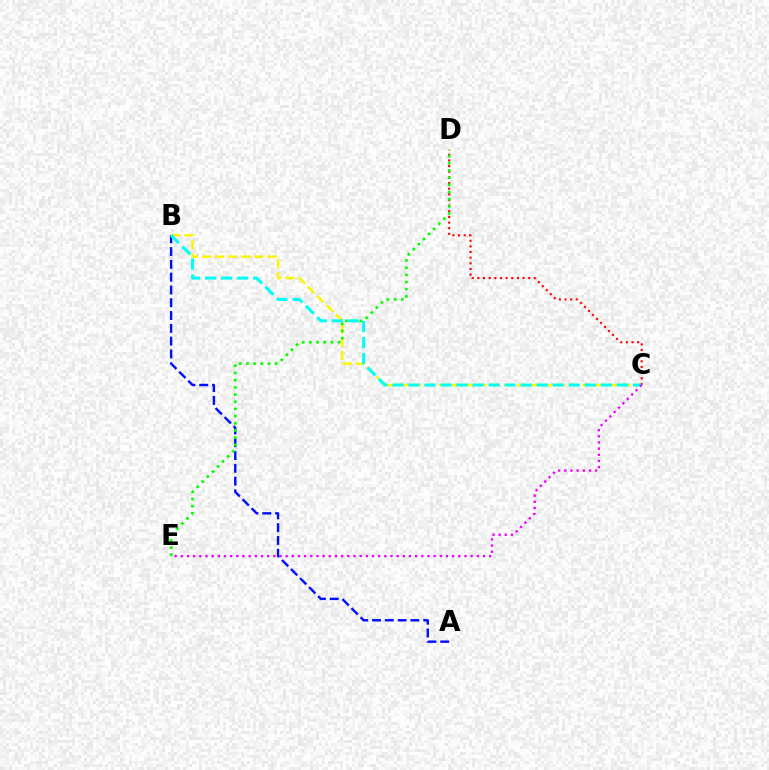{('A', 'B'): [{'color': '#0010ff', 'line_style': 'dashed', 'thickness': 1.74}], ('B', 'C'): [{'color': '#fcf500', 'line_style': 'dashed', 'thickness': 1.78}, {'color': '#00fff6', 'line_style': 'dashed', 'thickness': 2.18}], ('C', 'D'): [{'color': '#ff0000', 'line_style': 'dotted', 'thickness': 1.53}], ('D', 'E'): [{'color': '#08ff00', 'line_style': 'dotted', 'thickness': 1.95}], ('C', 'E'): [{'color': '#ee00ff', 'line_style': 'dotted', 'thickness': 1.68}]}